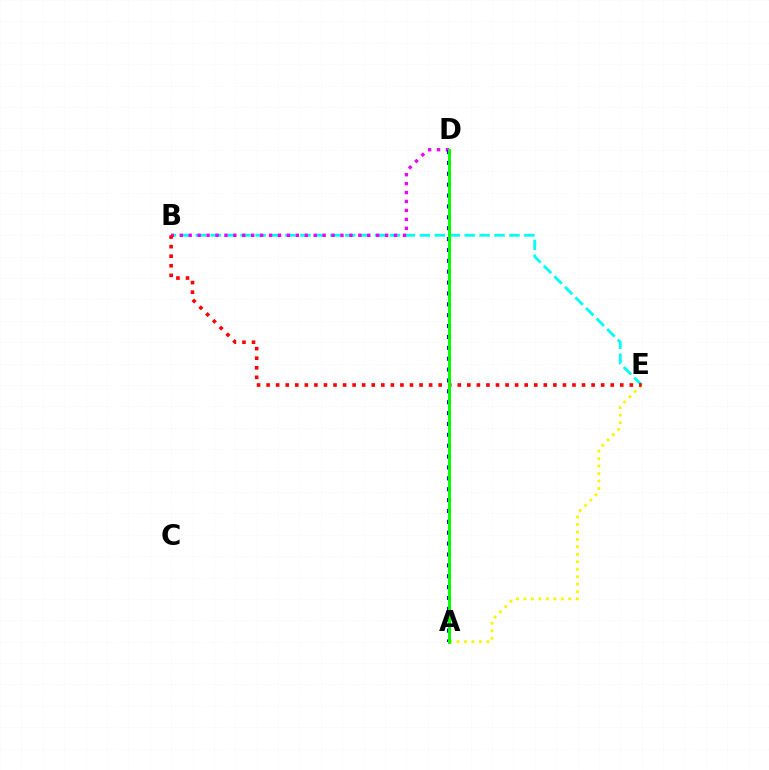{('A', 'E'): [{'color': '#fcf500', 'line_style': 'dotted', 'thickness': 2.03}], ('B', 'E'): [{'color': '#00fff6', 'line_style': 'dashed', 'thickness': 2.03}, {'color': '#ff0000', 'line_style': 'dotted', 'thickness': 2.6}], ('B', 'D'): [{'color': '#ee00ff', 'line_style': 'dotted', 'thickness': 2.43}], ('A', 'D'): [{'color': '#0010ff', 'line_style': 'dotted', 'thickness': 2.96}, {'color': '#08ff00', 'line_style': 'solid', 'thickness': 2.13}]}